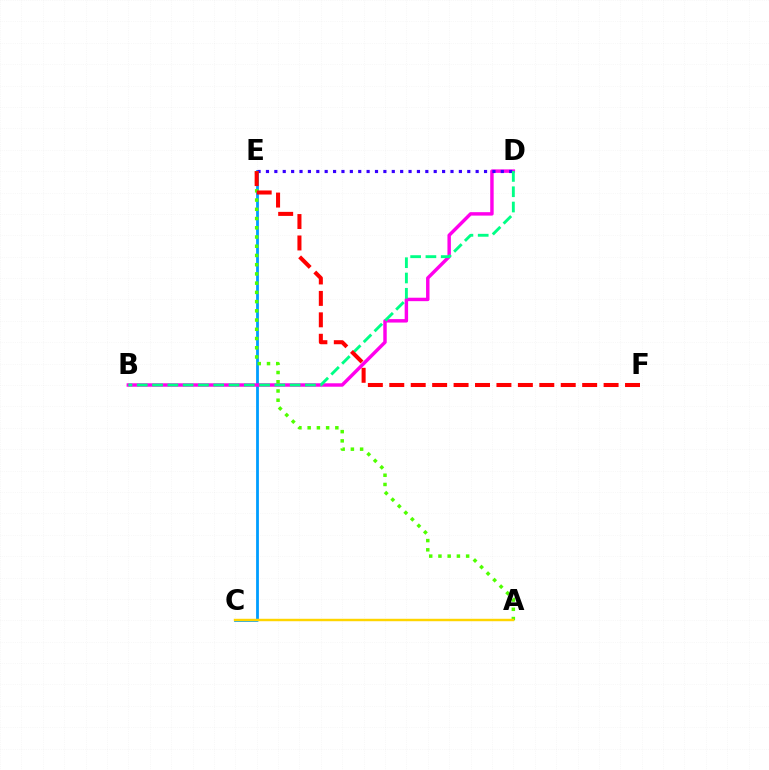{('C', 'E'): [{'color': '#009eff', 'line_style': 'solid', 'thickness': 2.01}], ('B', 'D'): [{'color': '#ff00ed', 'line_style': 'solid', 'thickness': 2.48}, {'color': '#00ff86', 'line_style': 'dashed', 'thickness': 2.08}], ('D', 'E'): [{'color': '#3700ff', 'line_style': 'dotted', 'thickness': 2.28}], ('A', 'E'): [{'color': '#4fff00', 'line_style': 'dotted', 'thickness': 2.51}], ('A', 'C'): [{'color': '#ffd500', 'line_style': 'solid', 'thickness': 1.76}], ('E', 'F'): [{'color': '#ff0000', 'line_style': 'dashed', 'thickness': 2.91}]}